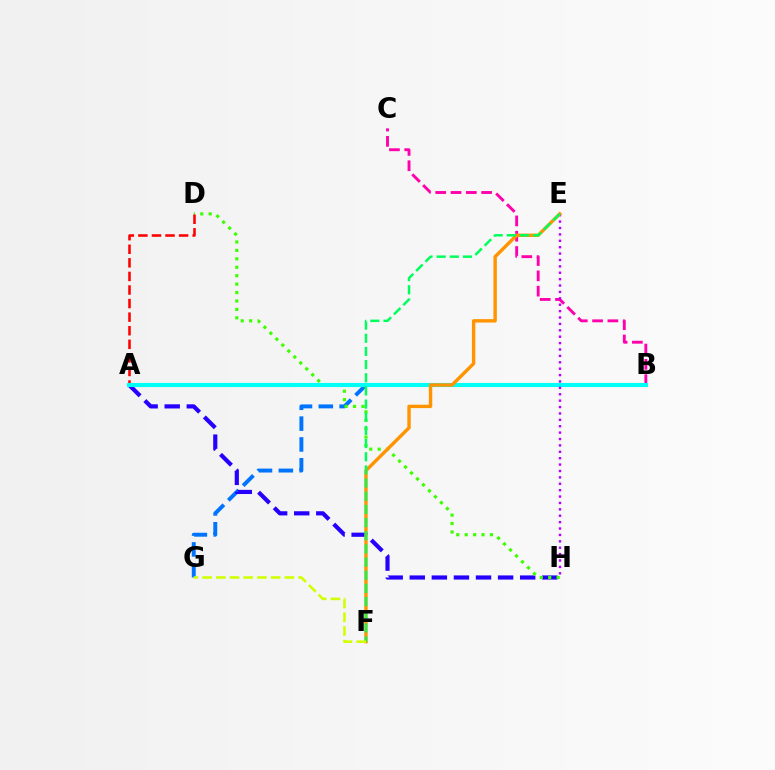{('B', 'G'): [{'color': '#0074ff', 'line_style': 'dashed', 'thickness': 2.83}], ('B', 'C'): [{'color': '#ff00ac', 'line_style': 'dashed', 'thickness': 2.08}], ('A', 'H'): [{'color': '#2500ff', 'line_style': 'dashed', 'thickness': 3.0}], ('D', 'H'): [{'color': '#3dff00', 'line_style': 'dotted', 'thickness': 2.29}], ('A', 'D'): [{'color': '#ff0000', 'line_style': 'dashed', 'thickness': 1.84}], ('A', 'B'): [{'color': '#00fff6', 'line_style': 'solid', 'thickness': 2.97}], ('E', 'H'): [{'color': '#b900ff', 'line_style': 'dotted', 'thickness': 1.74}], ('E', 'F'): [{'color': '#ff9400', 'line_style': 'solid', 'thickness': 2.45}, {'color': '#00ff5c', 'line_style': 'dashed', 'thickness': 1.79}], ('F', 'G'): [{'color': '#d1ff00', 'line_style': 'dashed', 'thickness': 1.86}]}